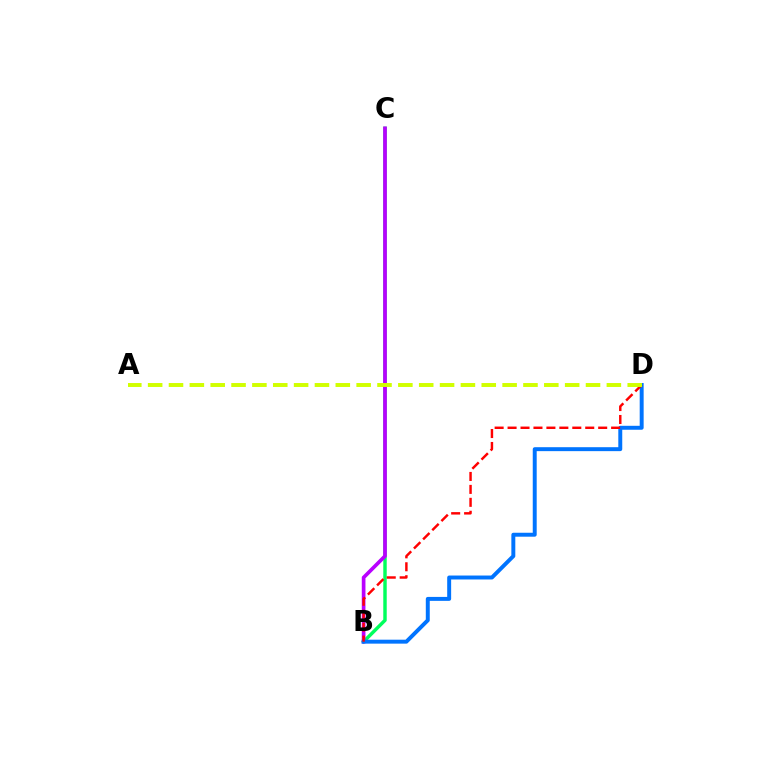{('B', 'C'): [{'color': '#00ff5c', 'line_style': 'solid', 'thickness': 2.48}, {'color': '#b900ff', 'line_style': 'solid', 'thickness': 2.65}], ('B', 'D'): [{'color': '#0074ff', 'line_style': 'solid', 'thickness': 2.84}, {'color': '#ff0000', 'line_style': 'dashed', 'thickness': 1.76}], ('A', 'D'): [{'color': '#d1ff00', 'line_style': 'dashed', 'thickness': 2.83}]}